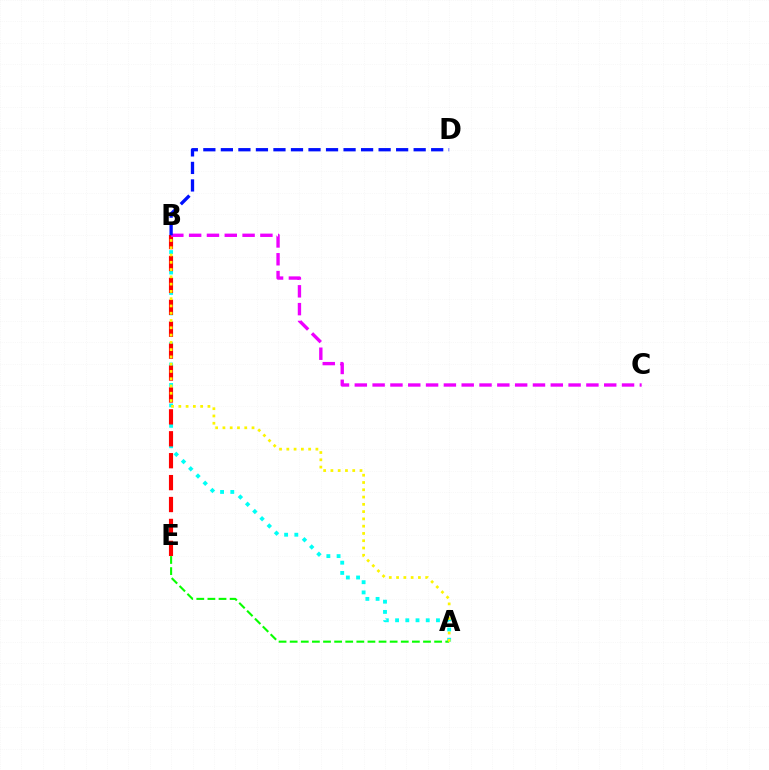{('A', 'B'): [{'color': '#00fff6', 'line_style': 'dotted', 'thickness': 2.78}, {'color': '#fcf500', 'line_style': 'dotted', 'thickness': 1.98}], ('A', 'E'): [{'color': '#08ff00', 'line_style': 'dashed', 'thickness': 1.51}], ('B', 'E'): [{'color': '#ff0000', 'line_style': 'dashed', 'thickness': 2.98}], ('B', 'C'): [{'color': '#ee00ff', 'line_style': 'dashed', 'thickness': 2.42}], ('B', 'D'): [{'color': '#0010ff', 'line_style': 'dashed', 'thickness': 2.38}]}